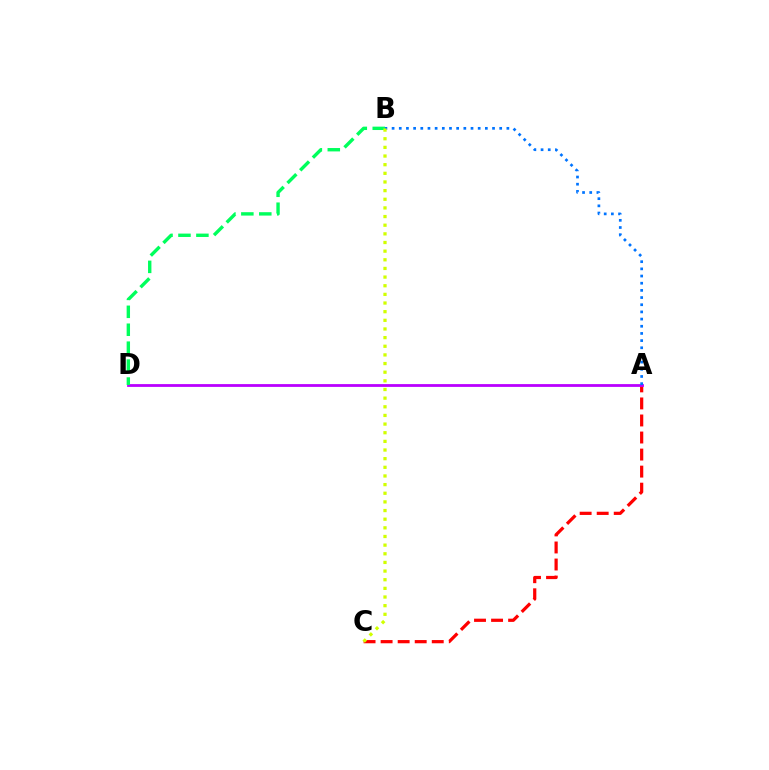{('A', 'C'): [{'color': '#ff0000', 'line_style': 'dashed', 'thickness': 2.32}], ('A', 'D'): [{'color': '#b900ff', 'line_style': 'solid', 'thickness': 2.01}], ('B', 'D'): [{'color': '#00ff5c', 'line_style': 'dashed', 'thickness': 2.44}], ('A', 'B'): [{'color': '#0074ff', 'line_style': 'dotted', 'thickness': 1.95}], ('B', 'C'): [{'color': '#d1ff00', 'line_style': 'dotted', 'thickness': 2.35}]}